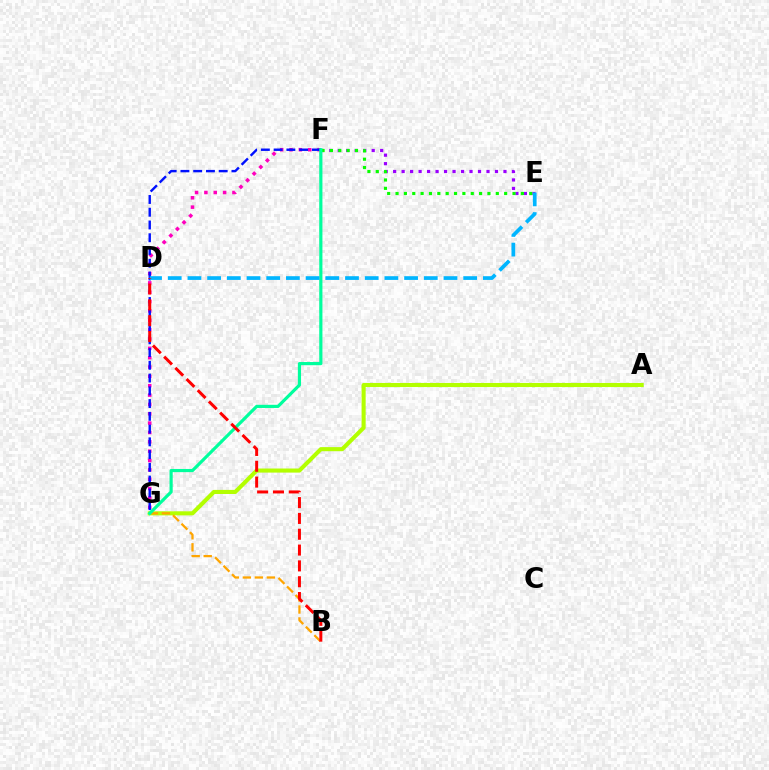{('E', 'F'): [{'color': '#9b00ff', 'line_style': 'dotted', 'thickness': 2.31}, {'color': '#08ff00', 'line_style': 'dotted', 'thickness': 2.27}], ('A', 'G'): [{'color': '#b3ff00', 'line_style': 'solid', 'thickness': 2.94}], ('B', 'G'): [{'color': '#ffa500', 'line_style': 'dashed', 'thickness': 1.63}], ('F', 'G'): [{'color': '#ff00bd', 'line_style': 'dotted', 'thickness': 2.54}, {'color': '#0010ff', 'line_style': 'dashed', 'thickness': 1.73}, {'color': '#00ff9d', 'line_style': 'solid', 'thickness': 2.28}], ('D', 'E'): [{'color': '#00b5ff', 'line_style': 'dashed', 'thickness': 2.68}], ('B', 'D'): [{'color': '#ff0000', 'line_style': 'dashed', 'thickness': 2.15}]}